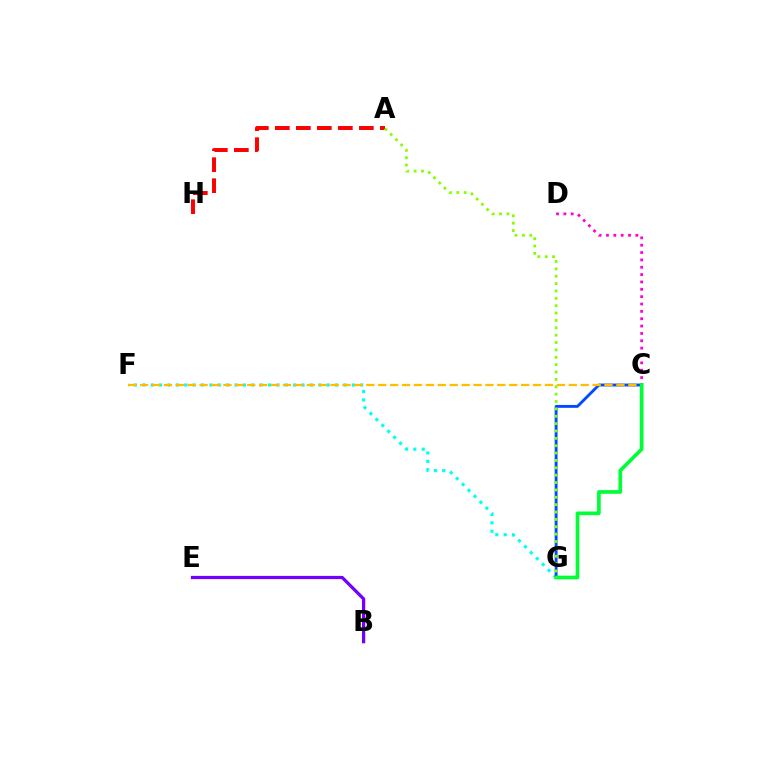{('F', 'G'): [{'color': '#00fff6', 'line_style': 'dotted', 'thickness': 2.28}], ('C', 'G'): [{'color': '#004bff', 'line_style': 'solid', 'thickness': 2.07}, {'color': '#00ff39', 'line_style': 'solid', 'thickness': 2.66}], ('B', 'E'): [{'color': '#7200ff', 'line_style': 'solid', 'thickness': 2.33}], ('C', 'F'): [{'color': '#ffbd00', 'line_style': 'dashed', 'thickness': 1.62}], ('C', 'D'): [{'color': '#ff00cf', 'line_style': 'dotted', 'thickness': 2.0}], ('A', 'H'): [{'color': '#ff0000', 'line_style': 'dashed', 'thickness': 2.85}], ('A', 'G'): [{'color': '#84ff00', 'line_style': 'dotted', 'thickness': 2.0}]}